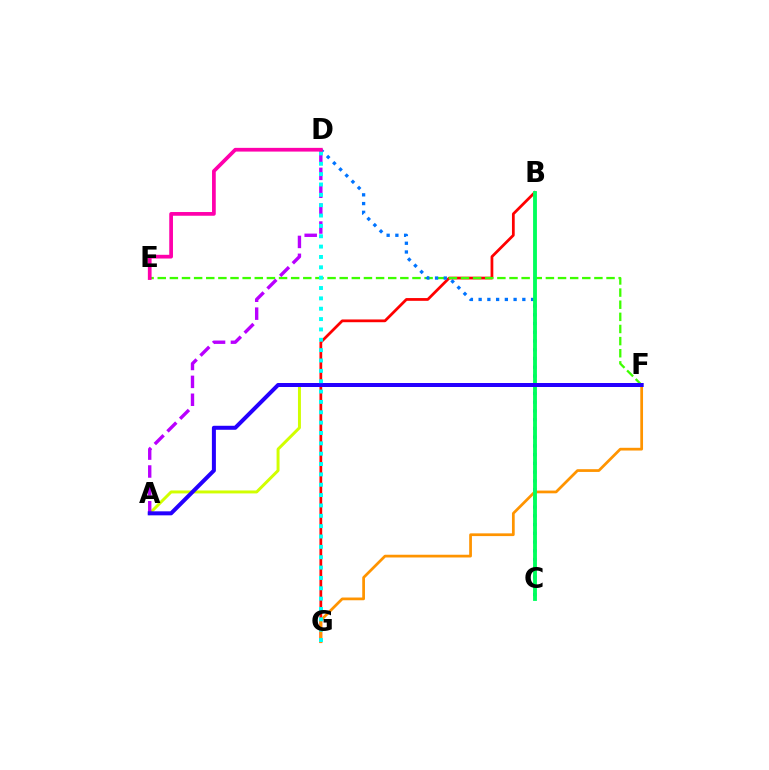{('B', 'G'): [{'color': '#ff0000', 'line_style': 'solid', 'thickness': 1.98}], ('E', 'F'): [{'color': '#3dff00', 'line_style': 'dashed', 'thickness': 1.65}], ('F', 'G'): [{'color': '#ff9400', 'line_style': 'solid', 'thickness': 1.97}], ('C', 'D'): [{'color': '#0074ff', 'line_style': 'dotted', 'thickness': 2.37}], ('B', 'C'): [{'color': '#00ff5c', 'line_style': 'solid', 'thickness': 2.77}], ('A', 'F'): [{'color': '#d1ff00', 'line_style': 'solid', 'thickness': 2.13}, {'color': '#2500ff', 'line_style': 'solid', 'thickness': 2.88}], ('A', 'D'): [{'color': '#b900ff', 'line_style': 'dashed', 'thickness': 2.43}], ('D', 'G'): [{'color': '#00fff6', 'line_style': 'dotted', 'thickness': 2.81}], ('D', 'E'): [{'color': '#ff00ac', 'line_style': 'solid', 'thickness': 2.68}]}